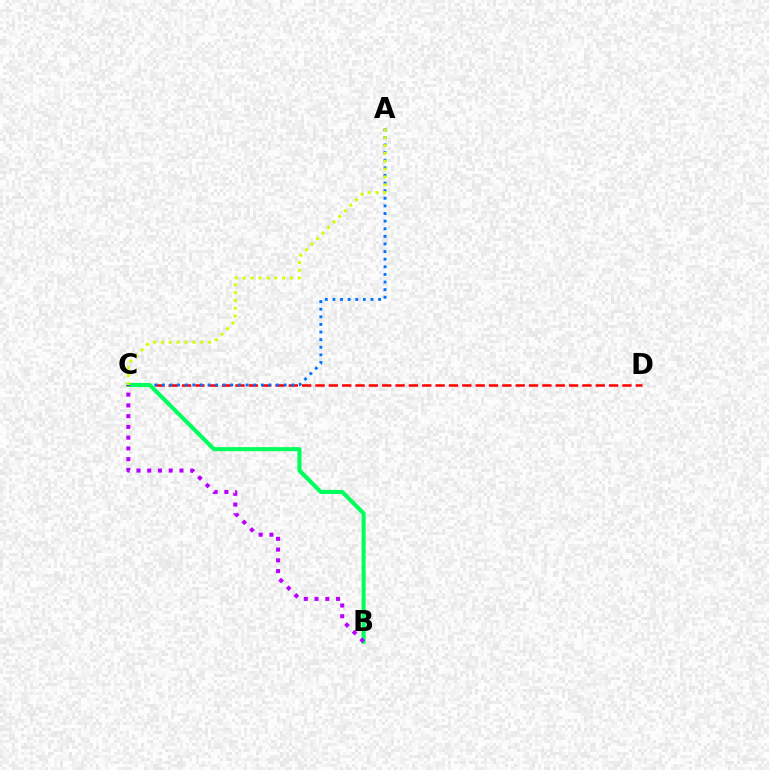{('C', 'D'): [{'color': '#ff0000', 'line_style': 'dashed', 'thickness': 1.81}], ('A', 'C'): [{'color': '#0074ff', 'line_style': 'dotted', 'thickness': 2.07}, {'color': '#d1ff00', 'line_style': 'dotted', 'thickness': 2.13}], ('B', 'C'): [{'color': '#00ff5c', 'line_style': 'solid', 'thickness': 2.93}, {'color': '#b900ff', 'line_style': 'dotted', 'thickness': 2.92}]}